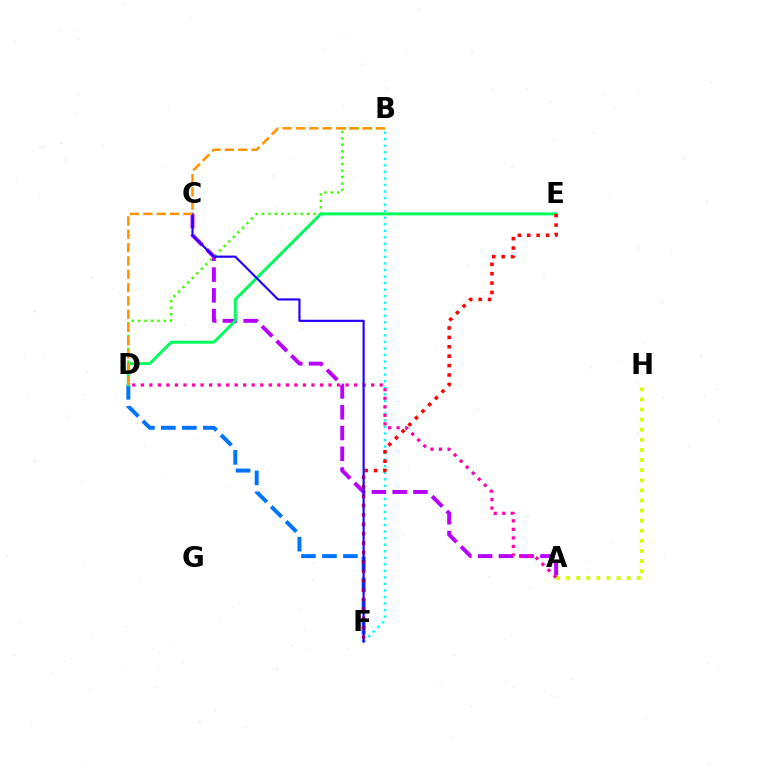{('B', 'D'): [{'color': '#3dff00', 'line_style': 'dotted', 'thickness': 1.75}, {'color': '#ff9400', 'line_style': 'dashed', 'thickness': 1.81}], ('D', 'F'): [{'color': '#0074ff', 'line_style': 'dashed', 'thickness': 2.85}], ('B', 'F'): [{'color': '#00fff6', 'line_style': 'dotted', 'thickness': 1.78}], ('A', 'C'): [{'color': '#b900ff', 'line_style': 'dashed', 'thickness': 2.82}], ('A', 'H'): [{'color': '#d1ff00', 'line_style': 'dotted', 'thickness': 2.74}], ('D', 'E'): [{'color': '#00ff5c', 'line_style': 'solid', 'thickness': 2.14}], ('A', 'D'): [{'color': '#ff00ac', 'line_style': 'dotted', 'thickness': 2.32}], ('E', 'F'): [{'color': '#ff0000', 'line_style': 'dotted', 'thickness': 2.55}], ('C', 'F'): [{'color': '#2500ff', 'line_style': 'solid', 'thickness': 1.57}]}